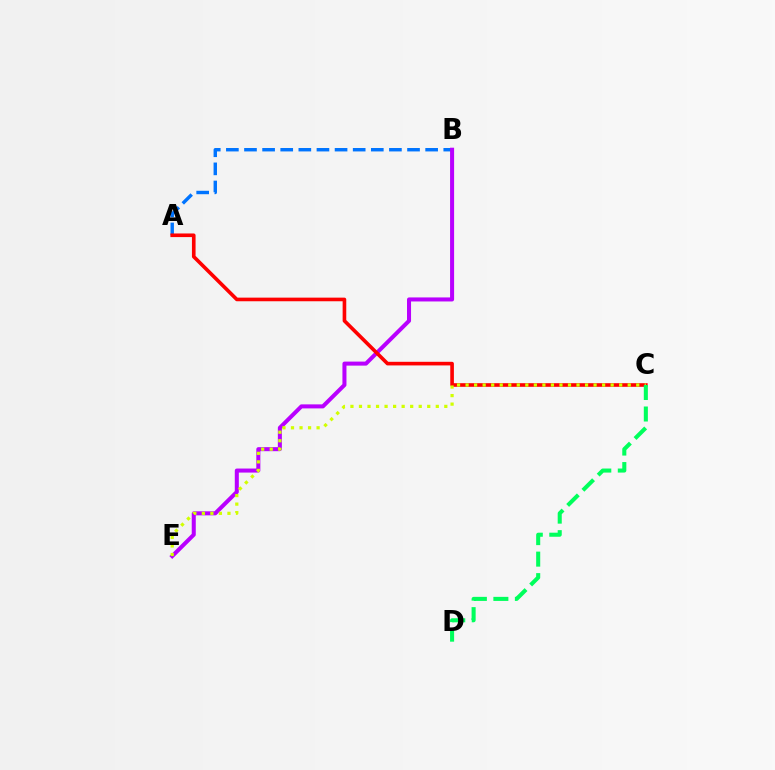{('A', 'B'): [{'color': '#0074ff', 'line_style': 'dashed', 'thickness': 2.46}], ('B', 'E'): [{'color': '#b900ff', 'line_style': 'solid', 'thickness': 2.9}], ('A', 'C'): [{'color': '#ff0000', 'line_style': 'solid', 'thickness': 2.61}], ('C', 'E'): [{'color': '#d1ff00', 'line_style': 'dotted', 'thickness': 2.32}], ('C', 'D'): [{'color': '#00ff5c', 'line_style': 'dashed', 'thickness': 2.92}]}